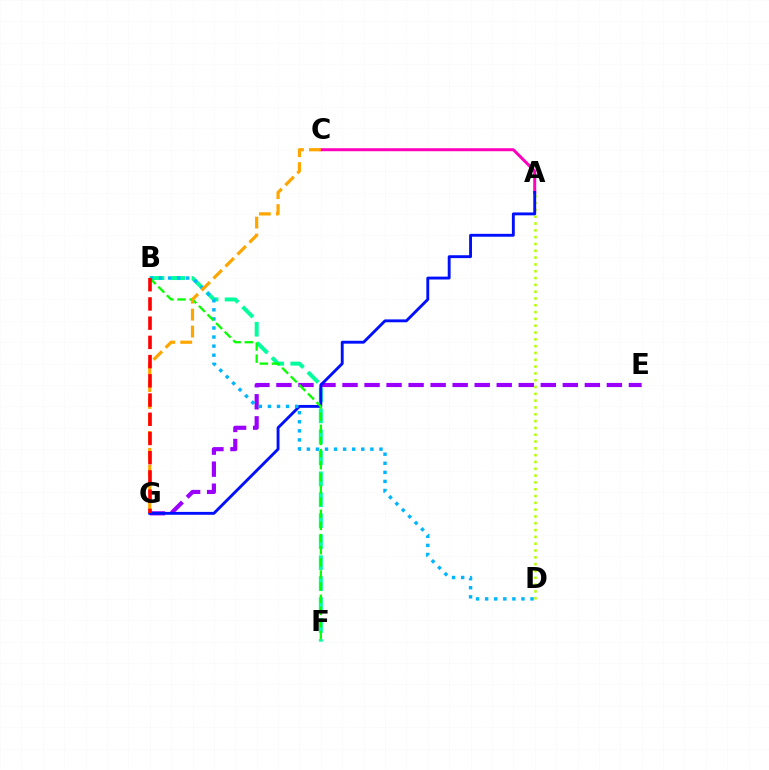{('A', 'C'): [{'color': '#ff00bd', 'line_style': 'solid', 'thickness': 2.16}], ('B', 'F'): [{'color': '#00ff9d', 'line_style': 'dashed', 'thickness': 2.85}, {'color': '#08ff00', 'line_style': 'dashed', 'thickness': 1.65}], ('A', 'D'): [{'color': '#b3ff00', 'line_style': 'dotted', 'thickness': 1.85}], ('E', 'G'): [{'color': '#9b00ff', 'line_style': 'dashed', 'thickness': 2.99}], ('A', 'G'): [{'color': '#0010ff', 'line_style': 'solid', 'thickness': 2.07}], ('B', 'D'): [{'color': '#00b5ff', 'line_style': 'dotted', 'thickness': 2.47}], ('C', 'G'): [{'color': '#ffa500', 'line_style': 'dashed', 'thickness': 2.3}], ('B', 'G'): [{'color': '#ff0000', 'line_style': 'dashed', 'thickness': 2.61}]}